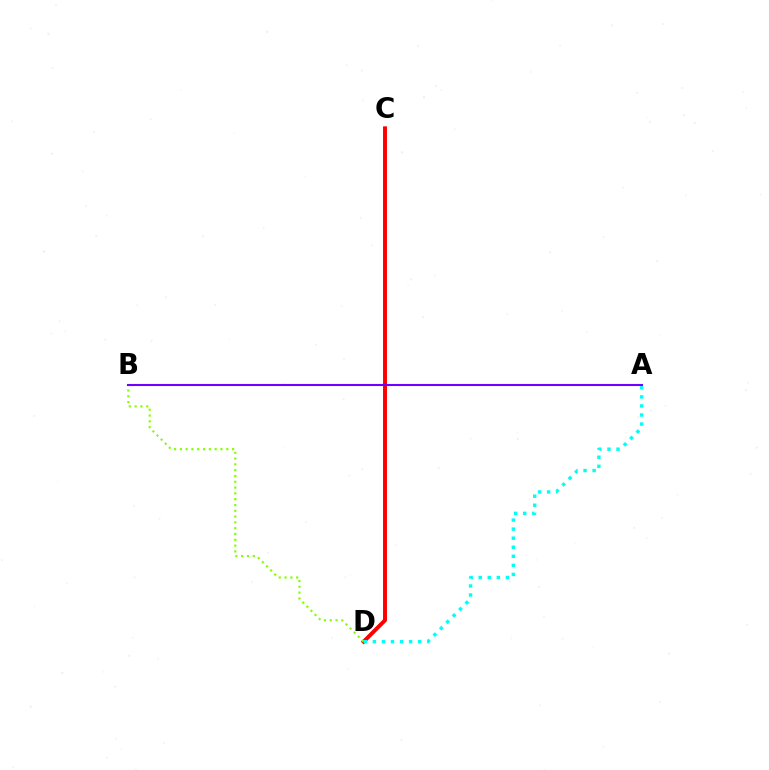{('C', 'D'): [{'color': '#ff0000', 'line_style': 'solid', 'thickness': 2.84}], ('B', 'D'): [{'color': '#84ff00', 'line_style': 'dotted', 'thickness': 1.58}], ('A', 'D'): [{'color': '#00fff6', 'line_style': 'dotted', 'thickness': 2.46}], ('A', 'B'): [{'color': '#7200ff', 'line_style': 'solid', 'thickness': 1.5}]}